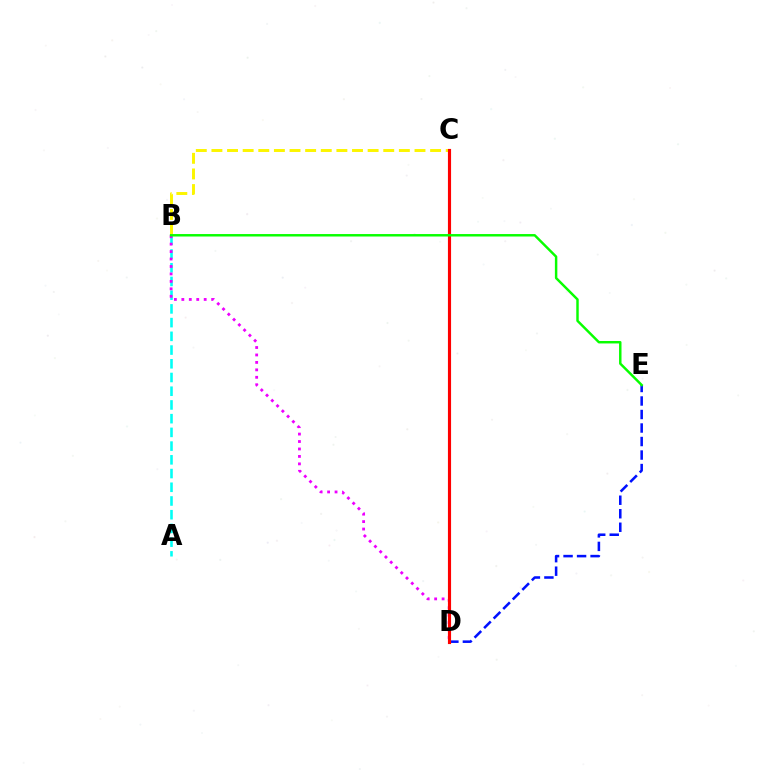{('A', 'B'): [{'color': '#00fff6', 'line_style': 'dashed', 'thickness': 1.86}], ('B', 'D'): [{'color': '#ee00ff', 'line_style': 'dotted', 'thickness': 2.02}], ('B', 'C'): [{'color': '#fcf500', 'line_style': 'dashed', 'thickness': 2.12}], ('D', 'E'): [{'color': '#0010ff', 'line_style': 'dashed', 'thickness': 1.84}], ('C', 'D'): [{'color': '#ff0000', 'line_style': 'solid', 'thickness': 2.26}], ('B', 'E'): [{'color': '#08ff00', 'line_style': 'solid', 'thickness': 1.77}]}